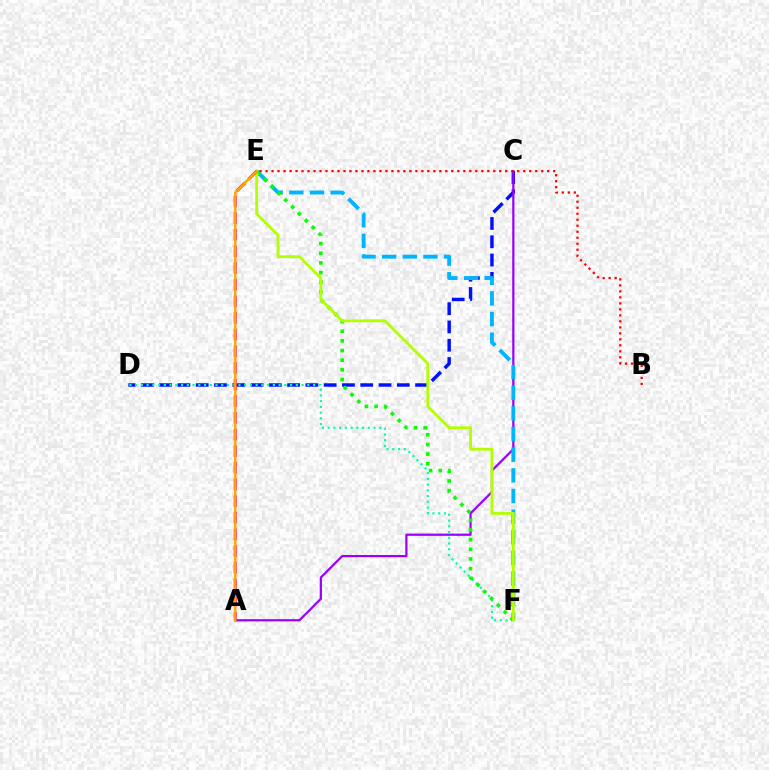{('C', 'D'): [{'color': '#0010ff', 'line_style': 'dashed', 'thickness': 2.48}], ('D', 'F'): [{'color': '#00ff9d', 'line_style': 'dotted', 'thickness': 1.56}], ('A', 'C'): [{'color': '#9b00ff', 'line_style': 'solid', 'thickness': 1.6}], ('E', 'F'): [{'color': '#00b5ff', 'line_style': 'dashed', 'thickness': 2.8}, {'color': '#08ff00', 'line_style': 'dotted', 'thickness': 2.62}, {'color': '#b3ff00', 'line_style': 'solid', 'thickness': 2.04}], ('B', 'E'): [{'color': '#ff0000', 'line_style': 'dotted', 'thickness': 1.63}], ('A', 'E'): [{'color': '#ff00bd', 'line_style': 'dashed', 'thickness': 2.26}, {'color': '#ffa500', 'line_style': 'solid', 'thickness': 1.74}]}